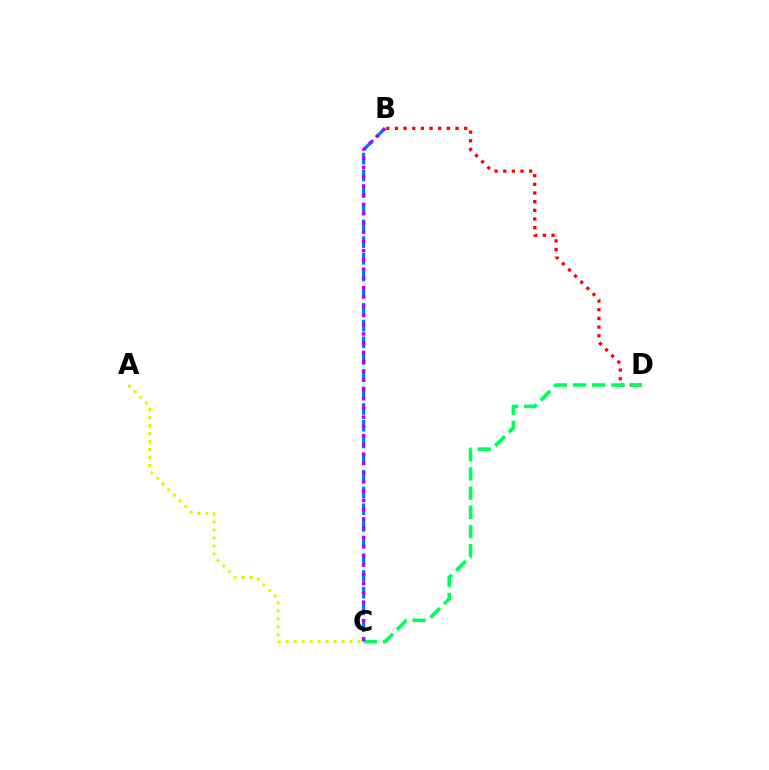{('A', 'C'): [{'color': '#d1ff00', 'line_style': 'dotted', 'thickness': 2.17}], ('B', 'D'): [{'color': '#ff0000', 'line_style': 'dotted', 'thickness': 2.35}], ('B', 'C'): [{'color': '#0074ff', 'line_style': 'dashed', 'thickness': 2.27}, {'color': '#b900ff', 'line_style': 'dotted', 'thickness': 2.51}], ('C', 'D'): [{'color': '#00ff5c', 'line_style': 'dashed', 'thickness': 2.61}]}